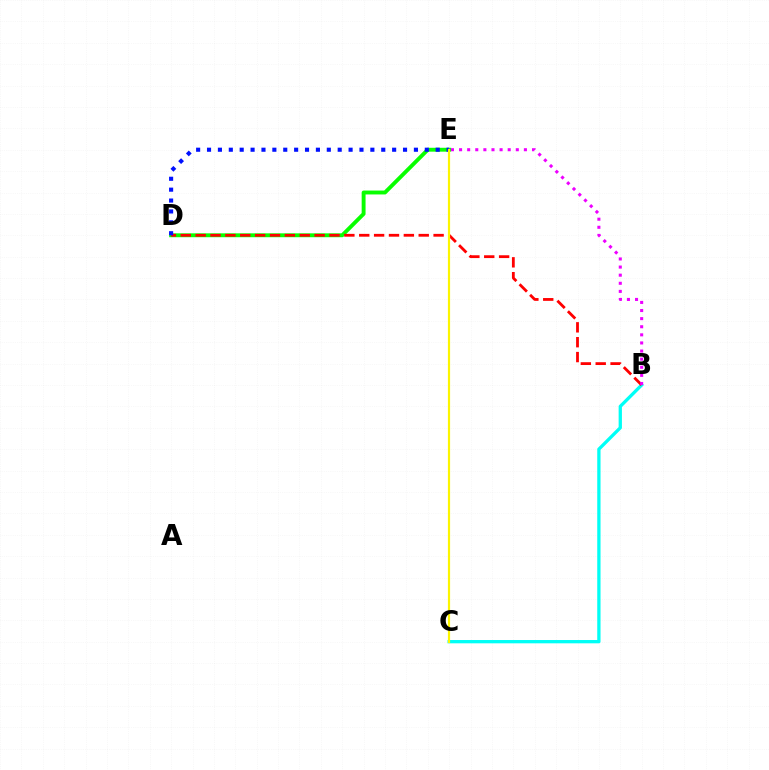{('D', 'E'): [{'color': '#08ff00', 'line_style': 'solid', 'thickness': 2.8}, {'color': '#0010ff', 'line_style': 'dotted', 'thickness': 2.96}], ('B', 'C'): [{'color': '#00fff6', 'line_style': 'solid', 'thickness': 2.37}], ('B', 'D'): [{'color': '#ff0000', 'line_style': 'dashed', 'thickness': 2.02}], ('B', 'E'): [{'color': '#ee00ff', 'line_style': 'dotted', 'thickness': 2.2}], ('C', 'E'): [{'color': '#fcf500', 'line_style': 'solid', 'thickness': 1.58}]}